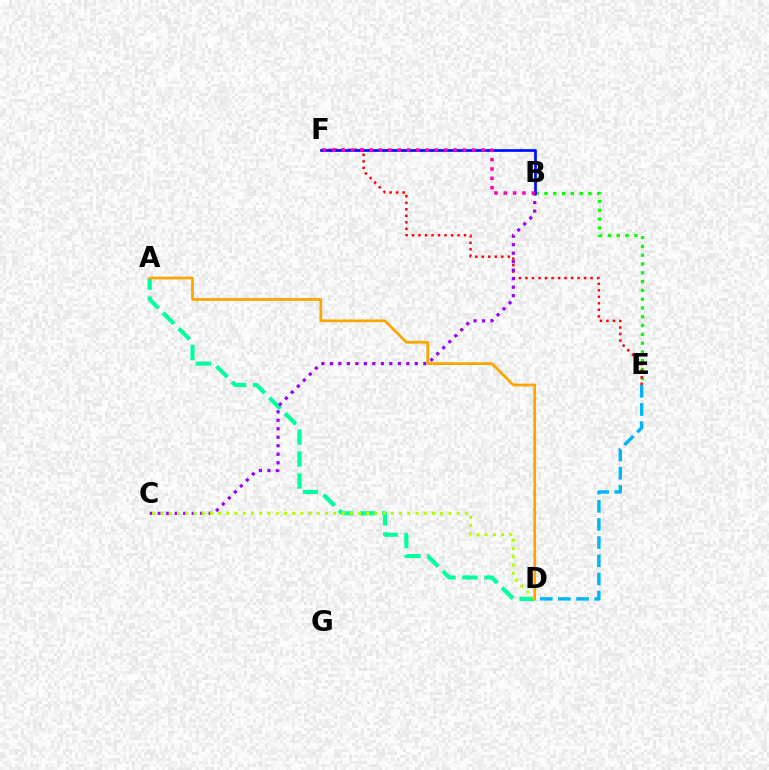{('B', 'E'): [{'color': '#08ff00', 'line_style': 'dotted', 'thickness': 2.39}], ('D', 'E'): [{'color': '#00b5ff', 'line_style': 'dashed', 'thickness': 2.47}], ('A', 'D'): [{'color': '#00ff9d', 'line_style': 'dashed', 'thickness': 2.99}, {'color': '#ffa500', 'line_style': 'solid', 'thickness': 1.98}], ('E', 'F'): [{'color': '#ff0000', 'line_style': 'dotted', 'thickness': 1.77}], ('B', 'C'): [{'color': '#9b00ff', 'line_style': 'dotted', 'thickness': 2.31}], ('B', 'F'): [{'color': '#0010ff', 'line_style': 'solid', 'thickness': 1.96}, {'color': '#ff00bd', 'line_style': 'dotted', 'thickness': 2.53}], ('C', 'D'): [{'color': '#b3ff00', 'line_style': 'dotted', 'thickness': 2.23}]}